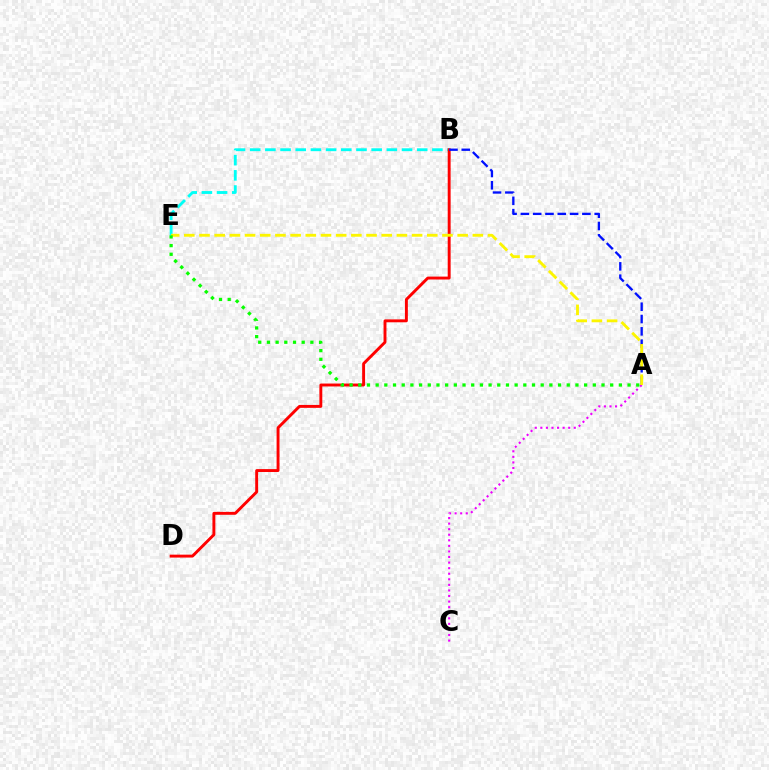{('B', 'E'): [{'color': '#00fff6', 'line_style': 'dashed', 'thickness': 2.06}], ('B', 'D'): [{'color': '#ff0000', 'line_style': 'solid', 'thickness': 2.1}], ('A', 'B'): [{'color': '#0010ff', 'line_style': 'dashed', 'thickness': 1.67}], ('A', 'C'): [{'color': '#ee00ff', 'line_style': 'dotted', 'thickness': 1.51}], ('A', 'E'): [{'color': '#fcf500', 'line_style': 'dashed', 'thickness': 2.06}, {'color': '#08ff00', 'line_style': 'dotted', 'thickness': 2.36}]}